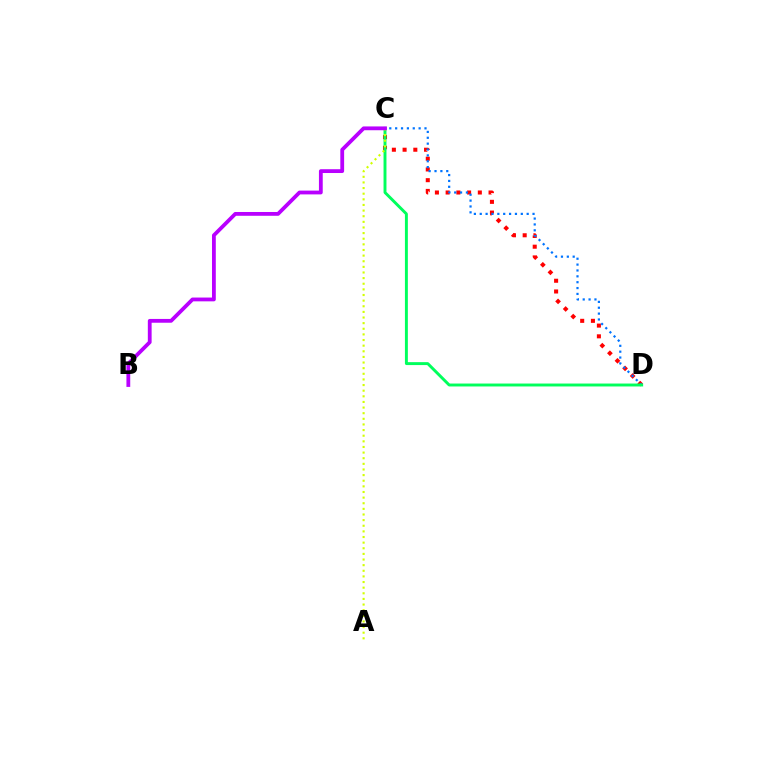{('C', 'D'): [{'color': '#ff0000', 'line_style': 'dotted', 'thickness': 2.91}, {'color': '#0074ff', 'line_style': 'dotted', 'thickness': 1.59}, {'color': '#00ff5c', 'line_style': 'solid', 'thickness': 2.11}], ('A', 'C'): [{'color': '#d1ff00', 'line_style': 'dotted', 'thickness': 1.53}], ('B', 'C'): [{'color': '#b900ff', 'line_style': 'solid', 'thickness': 2.73}]}